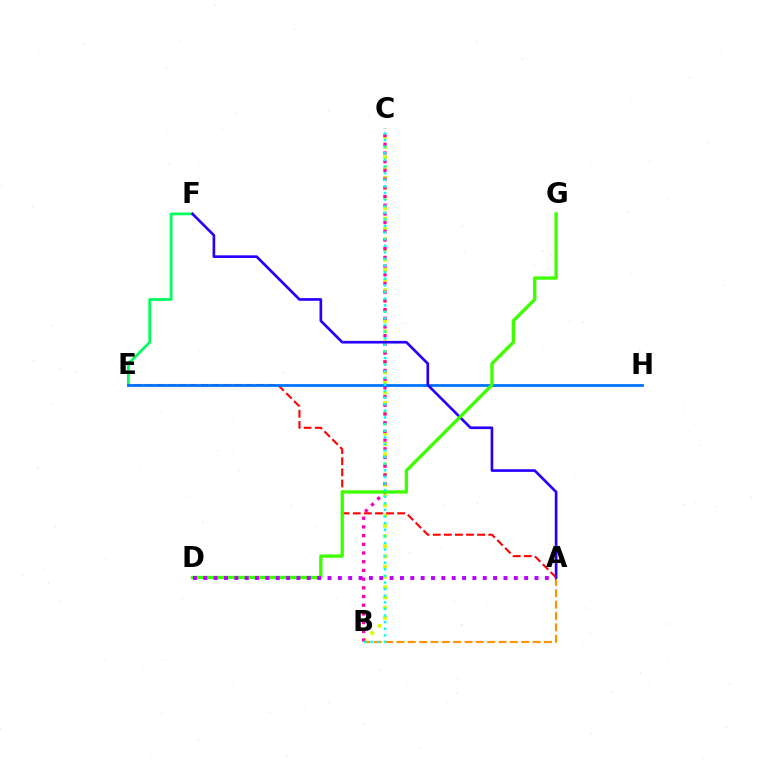{('E', 'F'): [{'color': '#00ff5c', 'line_style': 'solid', 'thickness': 1.99}], ('B', 'C'): [{'color': '#d1ff00', 'line_style': 'dotted', 'thickness': 2.78}, {'color': '#ff00ac', 'line_style': 'dotted', 'thickness': 2.36}, {'color': '#00fff6', 'line_style': 'dotted', 'thickness': 1.79}], ('A', 'B'): [{'color': '#ff9400', 'line_style': 'dashed', 'thickness': 1.54}], ('A', 'E'): [{'color': '#ff0000', 'line_style': 'dashed', 'thickness': 1.51}], ('E', 'H'): [{'color': '#0074ff', 'line_style': 'solid', 'thickness': 2.01}], ('A', 'F'): [{'color': '#2500ff', 'line_style': 'solid', 'thickness': 1.91}], ('D', 'G'): [{'color': '#3dff00', 'line_style': 'solid', 'thickness': 2.4}], ('A', 'D'): [{'color': '#b900ff', 'line_style': 'dotted', 'thickness': 2.81}]}